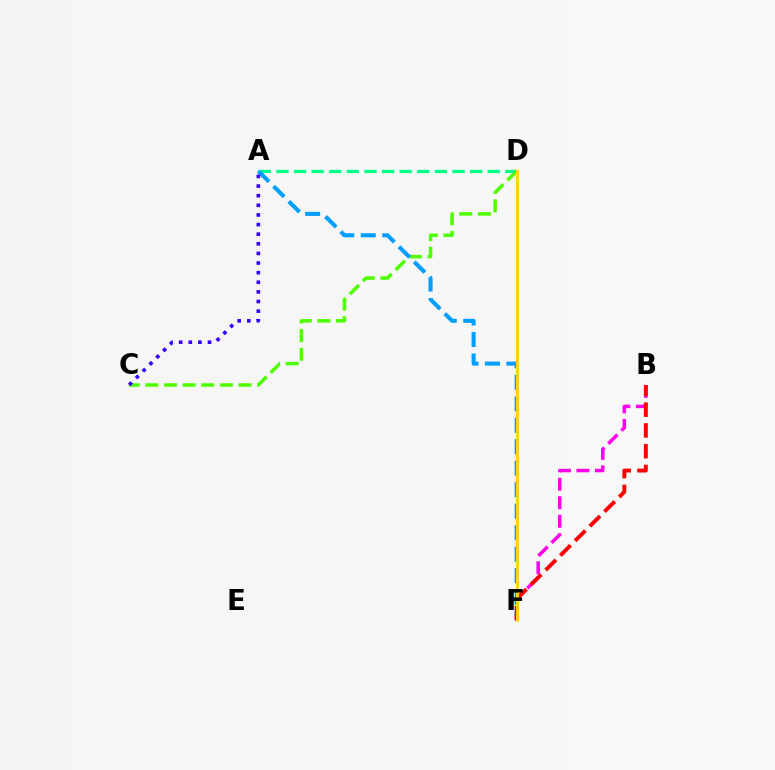{('B', 'F'): [{'color': '#ff00ed', 'line_style': 'dashed', 'thickness': 2.51}, {'color': '#ff0000', 'line_style': 'dashed', 'thickness': 2.82}], ('C', 'D'): [{'color': '#4fff00', 'line_style': 'dashed', 'thickness': 2.53}], ('A', 'D'): [{'color': '#00ff86', 'line_style': 'dashed', 'thickness': 2.39}], ('A', 'F'): [{'color': '#009eff', 'line_style': 'dashed', 'thickness': 2.92}], ('A', 'C'): [{'color': '#3700ff', 'line_style': 'dotted', 'thickness': 2.61}], ('D', 'F'): [{'color': '#ffd500', 'line_style': 'solid', 'thickness': 2.08}]}